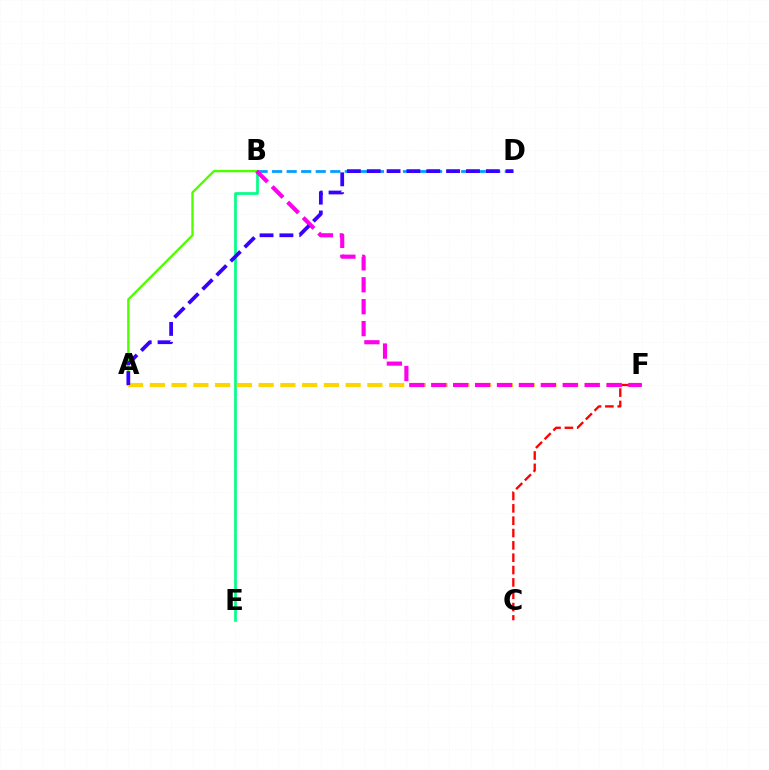{('B', 'E'): [{'color': '#00ff86', 'line_style': 'solid', 'thickness': 1.94}], ('A', 'B'): [{'color': '#4fff00', 'line_style': 'solid', 'thickness': 1.69}], ('B', 'D'): [{'color': '#009eff', 'line_style': 'dashed', 'thickness': 1.98}], ('A', 'F'): [{'color': '#ffd500', 'line_style': 'dashed', 'thickness': 2.96}], ('C', 'F'): [{'color': '#ff0000', 'line_style': 'dashed', 'thickness': 1.68}], ('B', 'F'): [{'color': '#ff00ed', 'line_style': 'dashed', 'thickness': 2.98}], ('A', 'D'): [{'color': '#3700ff', 'line_style': 'dashed', 'thickness': 2.7}]}